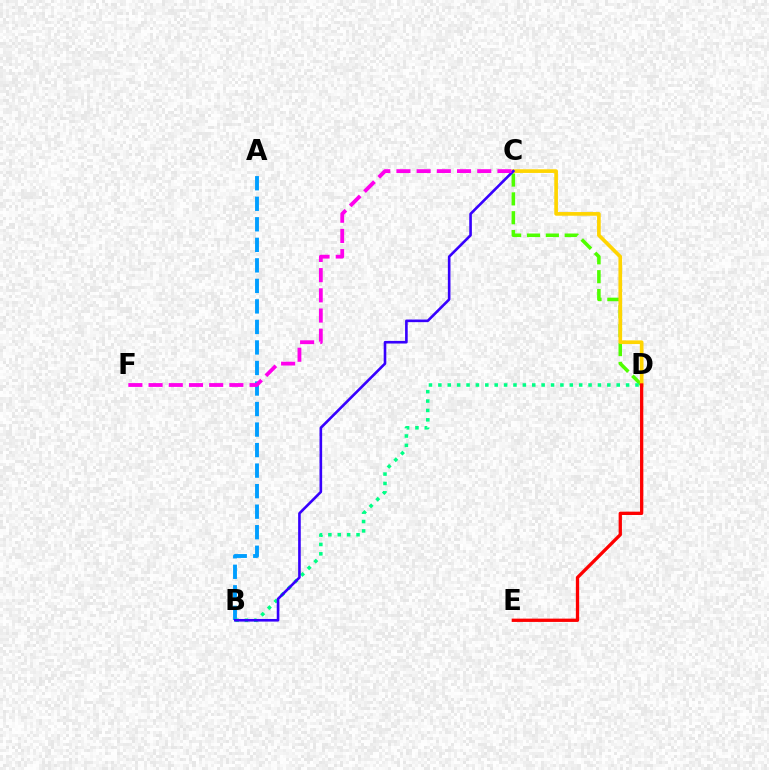{('C', 'D'): [{'color': '#4fff00', 'line_style': 'dashed', 'thickness': 2.56}, {'color': '#ffd500', 'line_style': 'solid', 'thickness': 2.64}], ('A', 'B'): [{'color': '#009eff', 'line_style': 'dashed', 'thickness': 2.79}], ('B', 'D'): [{'color': '#00ff86', 'line_style': 'dotted', 'thickness': 2.55}], ('D', 'E'): [{'color': '#ff0000', 'line_style': 'solid', 'thickness': 2.37}], ('B', 'C'): [{'color': '#3700ff', 'line_style': 'solid', 'thickness': 1.89}], ('C', 'F'): [{'color': '#ff00ed', 'line_style': 'dashed', 'thickness': 2.74}]}